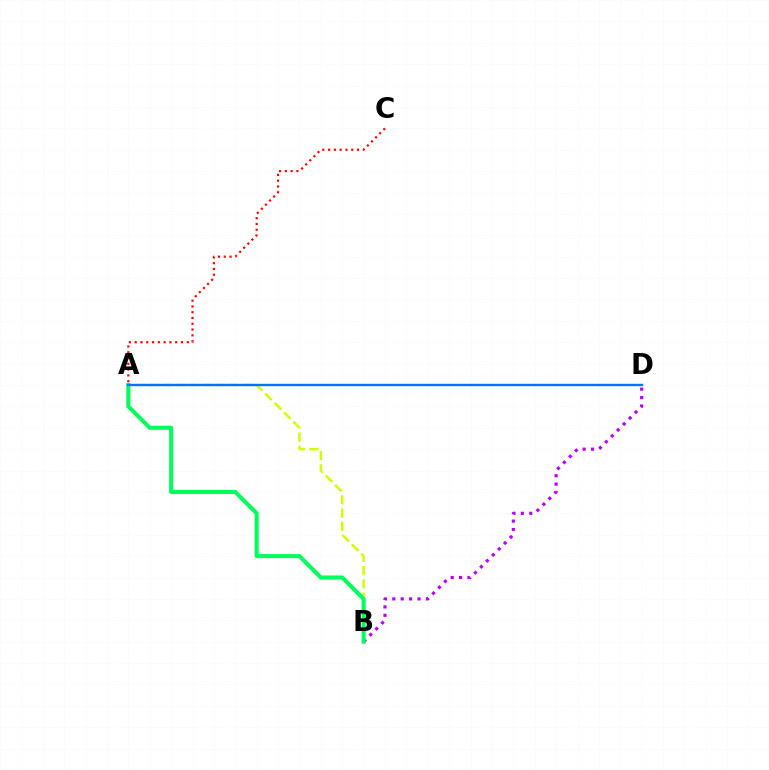{('A', 'B'): [{'color': '#d1ff00', 'line_style': 'dashed', 'thickness': 1.8}, {'color': '#00ff5c', 'line_style': 'solid', 'thickness': 2.93}], ('B', 'D'): [{'color': '#b900ff', 'line_style': 'dotted', 'thickness': 2.28}], ('A', 'D'): [{'color': '#0074ff', 'line_style': 'solid', 'thickness': 1.72}], ('A', 'C'): [{'color': '#ff0000', 'line_style': 'dotted', 'thickness': 1.57}]}